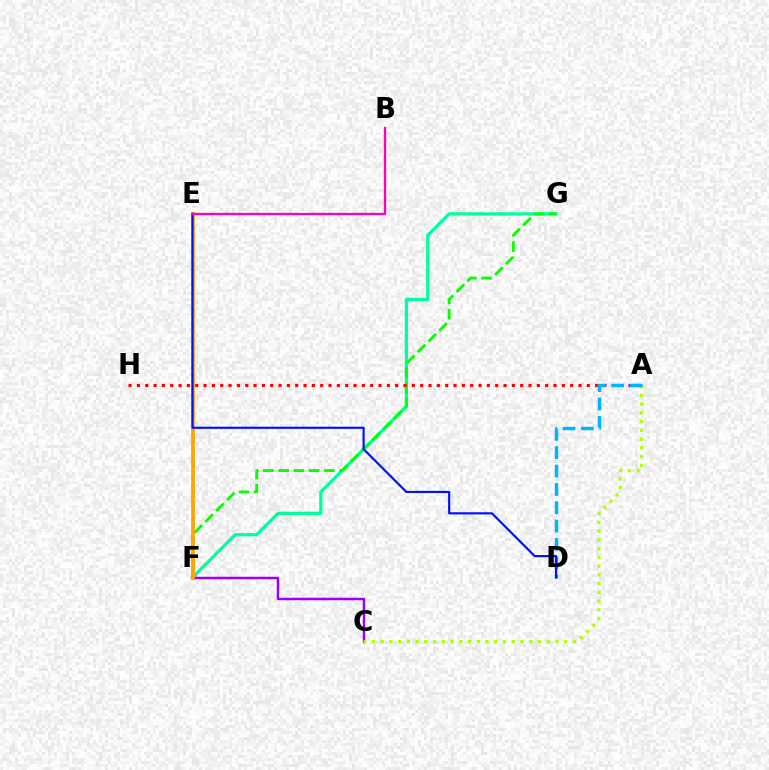{('F', 'G'): [{'color': '#00ff9d', 'line_style': 'solid', 'thickness': 2.34}, {'color': '#08ff00', 'line_style': 'dashed', 'thickness': 2.07}], ('C', 'F'): [{'color': '#9b00ff', 'line_style': 'solid', 'thickness': 1.79}], ('A', 'C'): [{'color': '#b3ff00', 'line_style': 'dotted', 'thickness': 2.37}], ('A', 'H'): [{'color': '#ff0000', 'line_style': 'dotted', 'thickness': 2.26}], ('A', 'D'): [{'color': '#00b5ff', 'line_style': 'dashed', 'thickness': 2.49}], ('E', 'F'): [{'color': '#ffa500', 'line_style': 'solid', 'thickness': 2.73}], ('D', 'E'): [{'color': '#0010ff', 'line_style': 'solid', 'thickness': 1.55}], ('B', 'E'): [{'color': '#ff00bd', 'line_style': 'solid', 'thickness': 1.66}]}